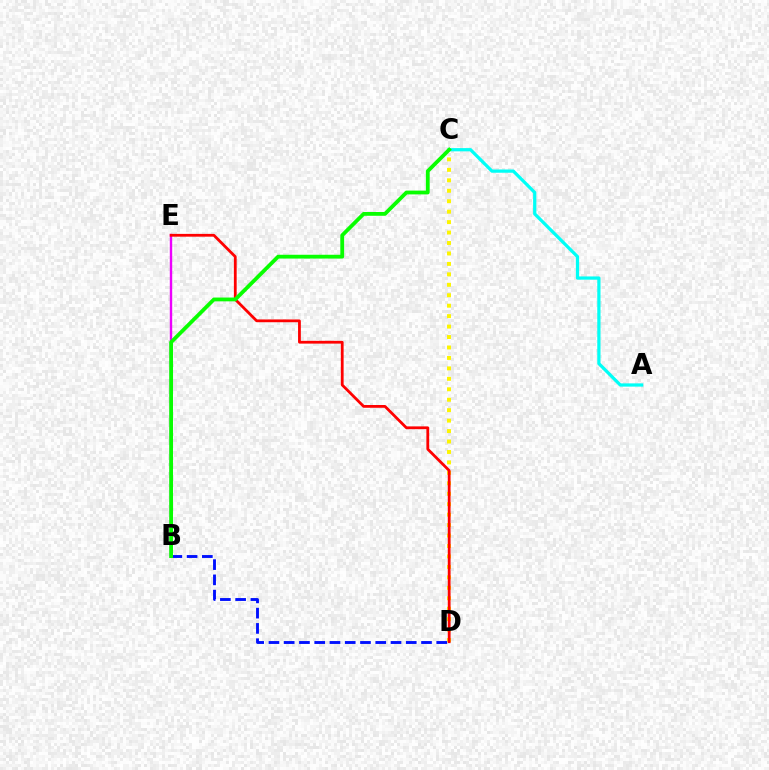{('C', 'D'): [{'color': '#fcf500', 'line_style': 'dotted', 'thickness': 2.84}], ('B', 'E'): [{'color': '#ee00ff', 'line_style': 'solid', 'thickness': 1.72}], ('B', 'D'): [{'color': '#0010ff', 'line_style': 'dashed', 'thickness': 2.07}], ('D', 'E'): [{'color': '#ff0000', 'line_style': 'solid', 'thickness': 2.0}], ('A', 'C'): [{'color': '#00fff6', 'line_style': 'solid', 'thickness': 2.33}], ('B', 'C'): [{'color': '#08ff00', 'line_style': 'solid', 'thickness': 2.74}]}